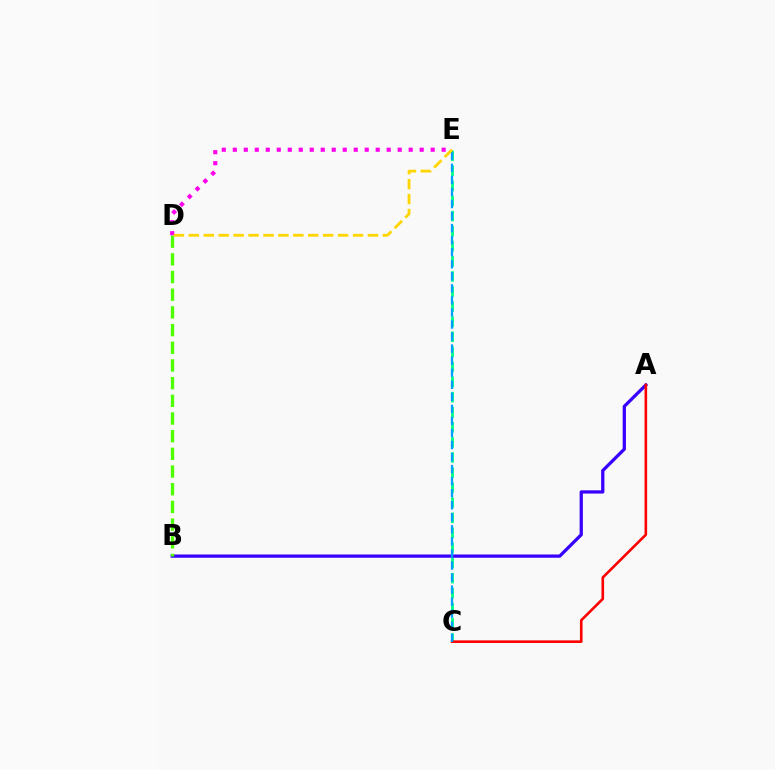{('C', 'E'): [{'color': '#00ff86', 'line_style': 'dashed', 'thickness': 2.05}, {'color': '#009eff', 'line_style': 'dashed', 'thickness': 1.64}], ('A', 'B'): [{'color': '#3700ff', 'line_style': 'solid', 'thickness': 2.34}], ('A', 'C'): [{'color': '#ff0000', 'line_style': 'solid', 'thickness': 1.88}], ('B', 'D'): [{'color': '#4fff00', 'line_style': 'dashed', 'thickness': 2.4}], ('D', 'E'): [{'color': '#ff00ed', 'line_style': 'dotted', 'thickness': 2.99}, {'color': '#ffd500', 'line_style': 'dashed', 'thickness': 2.03}]}